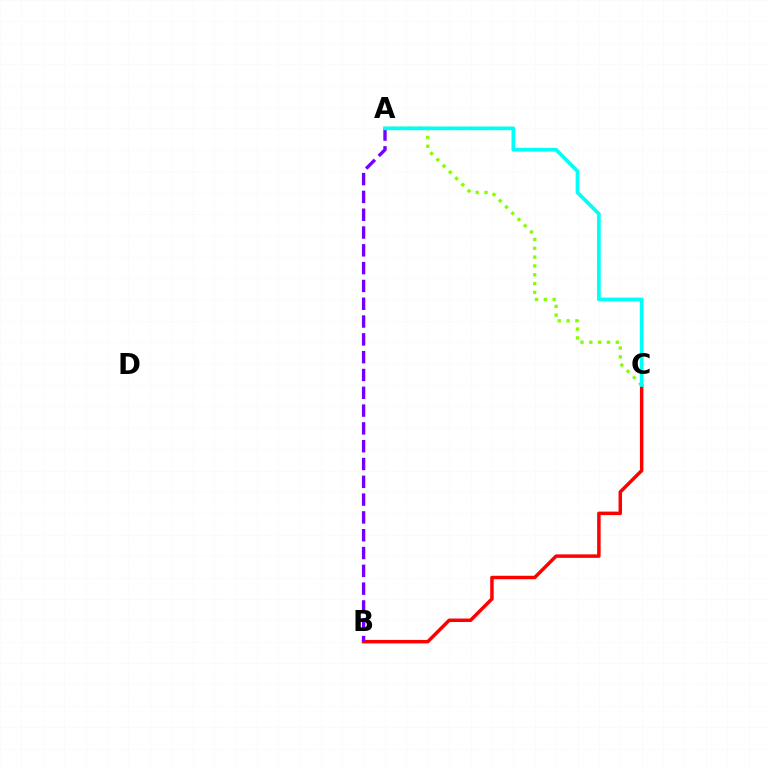{('A', 'C'): [{'color': '#84ff00', 'line_style': 'dotted', 'thickness': 2.4}, {'color': '#00fff6', 'line_style': 'solid', 'thickness': 2.68}], ('B', 'C'): [{'color': '#ff0000', 'line_style': 'solid', 'thickness': 2.51}], ('A', 'B'): [{'color': '#7200ff', 'line_style': 'dashed', 'thickness': 2.42}]}